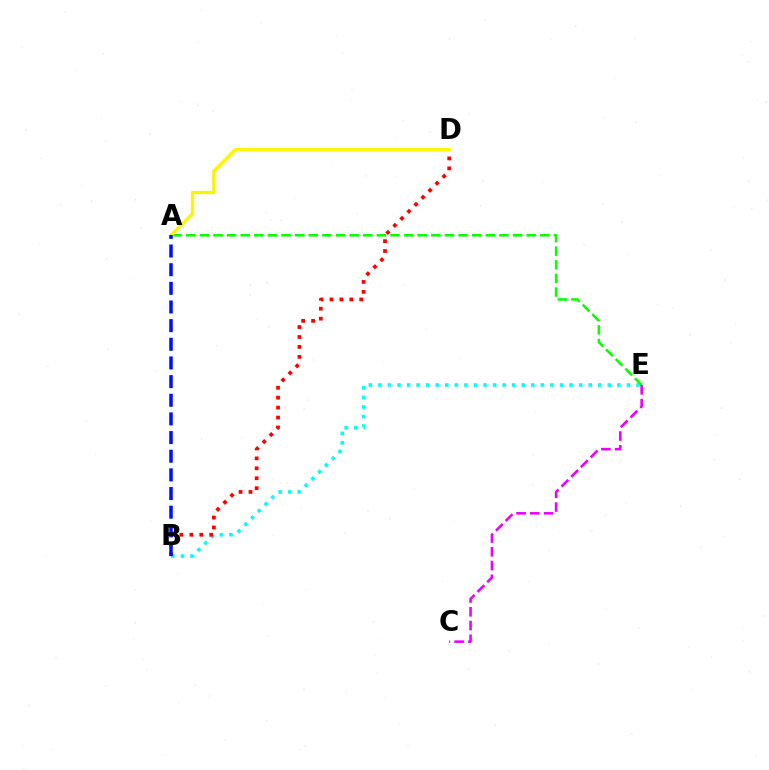{('B', 'E'): [{'color': '#00fff6', 'line_style': 'dotted', 'thickness': 2.6}], ('B', 'D'): [{'color': '#ff0000', 'line_style': 'dotted', 'thickness': 2.7}], ('A', 'E'): [{'color': '#08ff00', 'line_style': 'dashed', 'thickness': 1.85}], ('A', 'D'): [{'color': '#fcf500', 'line_style': 'solid', 'thickness': 2.41}], ('C', 'E'): [{'color': '#ee00ff', 'line_style': 'dashed', 'thickness': 1.87}], ('A', 'B'): [{'color': '#0010ff', 'line_style': 'dashed', 'thickness': 2.53}]}